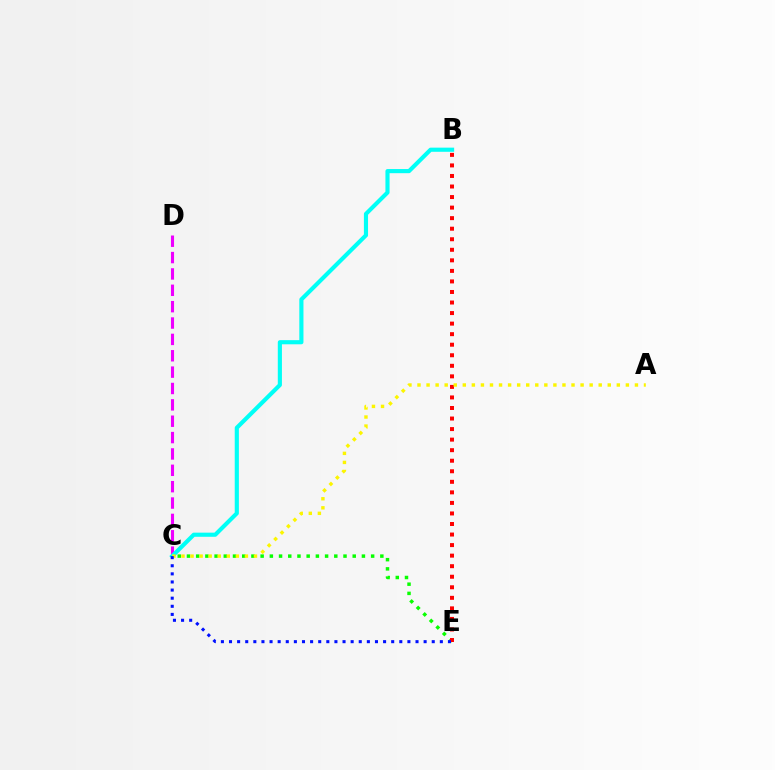{('C', 'E'): [{'color': '#08ff00', 'line_style': 'dotted', 'thickness': 2.5}, {'color': '#0010ff', 'line_style': 'dotted', 'thickness': 2.2}], ('C', 'D'): [{'color': '#ee00ff', 'line_style': 'dashed', 'thickness': 2.22}], ('B', 'E'): [{'color': '#ff0000', 'line_style': 'dotted', 'thickness': 2.87}], ('B', 'C'): [{'color': '#00fff6', 'line_style': 'solid', 'thickness': 2.98}], ('A', 'C'): [{'color': '#fcf500', 'line_style': 'dotted', 'thickness': 2.46}]}